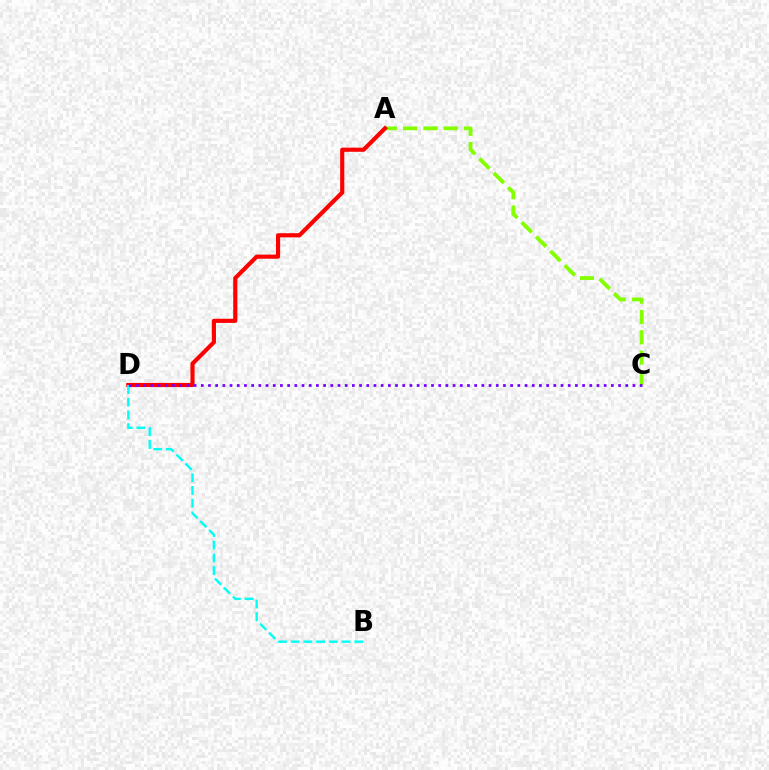{('A', 'C'): [{'color': '#84ff00', 'line_style': 'dashed', 'thickness': 2.76}], ('A', 'D'): [{'color': '#ff0000', 'line_style': 'solid', 'thickness': 2.99}], ('B', 'D'): [{'color': '#00fff6', 'line_style': 'dashed', 'thickness': 1.73}], ('C', 'D'): [{'color': '#7200ff', 'line_style': 'dotted', 'thickness': 1.95}]}